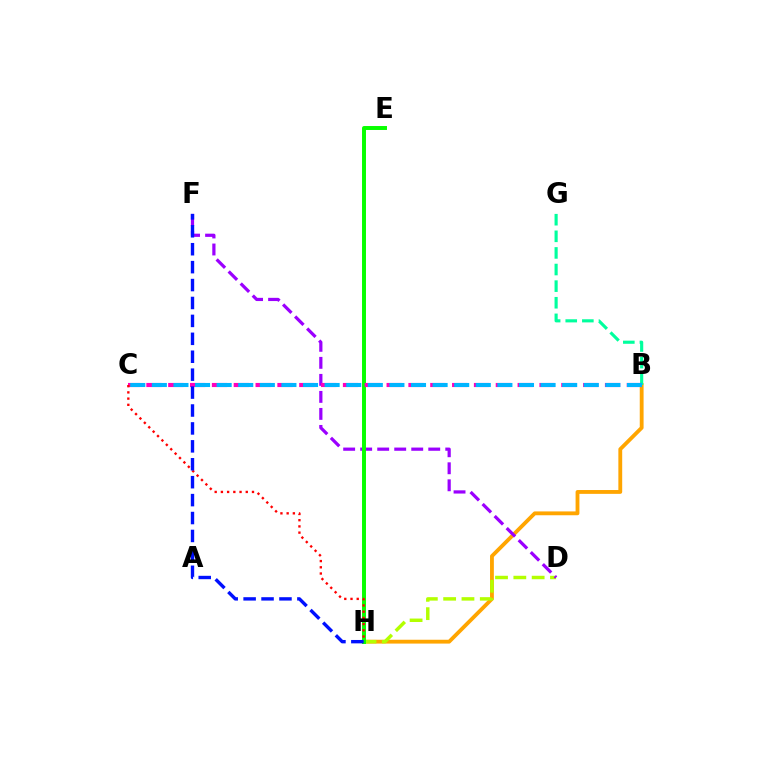{('B', 'H'): [{'color': '#ffa500', 'line_style': 'solid', 'thickness': 2.76}], ('D', 'H'): [{'color': '#b3ff00', 'line_style': 'dashed', 'thickness': 2.49}], ('D', 'F'): [{'color': '#9b00ff', 'line_style': 'dashed', 'thickness': 2.31}], ('E', 'H'): [{'color': '#08ff00', 'line_style': 'solid', 'thickness': 2.85}], ('B', 'G'): [{'color': '#00ff9d', 'line_style': 'dashed', 'thickness': 2.26}], ('B', 'C'): [{'color': '#ff00bd', 'line_style': 'dashed', 'thickness': 2.97}, {'color': '#00b5ff', 'line_style': 'dashed', 'thickness': 2.93}], ('C', 'H'): [{'color': '#ff0000', 'line_style': 'dotted', 'thickness': 1.69}], ('F', 'H'): [{'color': '#0010ff', 'line_style': 'dashed', 'thickness': 2.43}]}